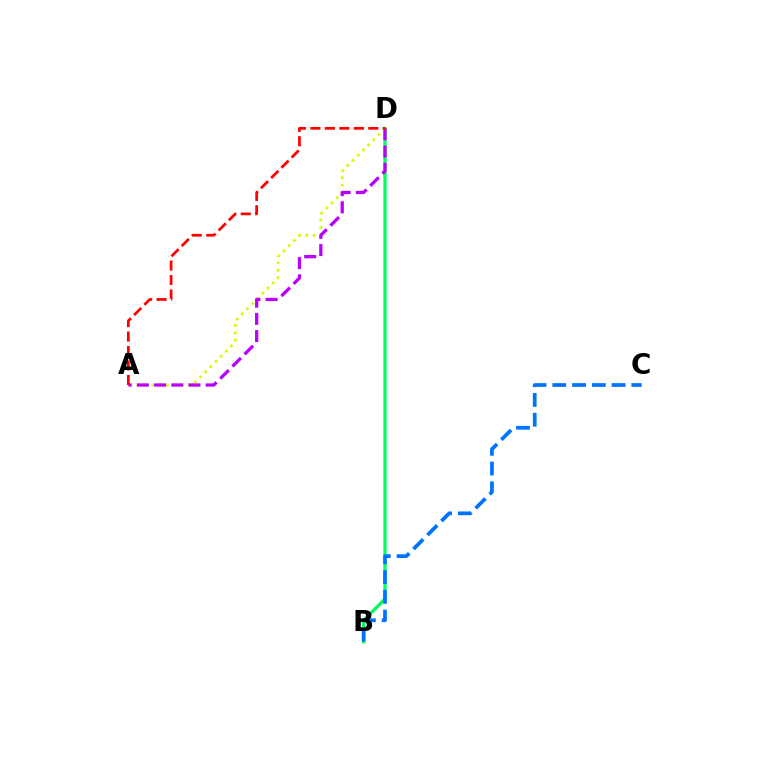{('B', 'D'): [{'color': '#00ff5c', 'line_style': 'solid', 'thickness': 2.35}], ('B', 'C'): [{'color': '#0074ff', 'line_style': 'dashed', 'thickness': 2.69}], ('A', 'D'): [{'color': '#d1ff00', 'line_style': 'dotted', 'thickness': 1.99}, {'color': '#b900ff', 'line_style': 'dashed', 'thickness': 2.34}, {'color': '#ff0000', 'line_style': 'dashed', 'thickness': 1.97}]}